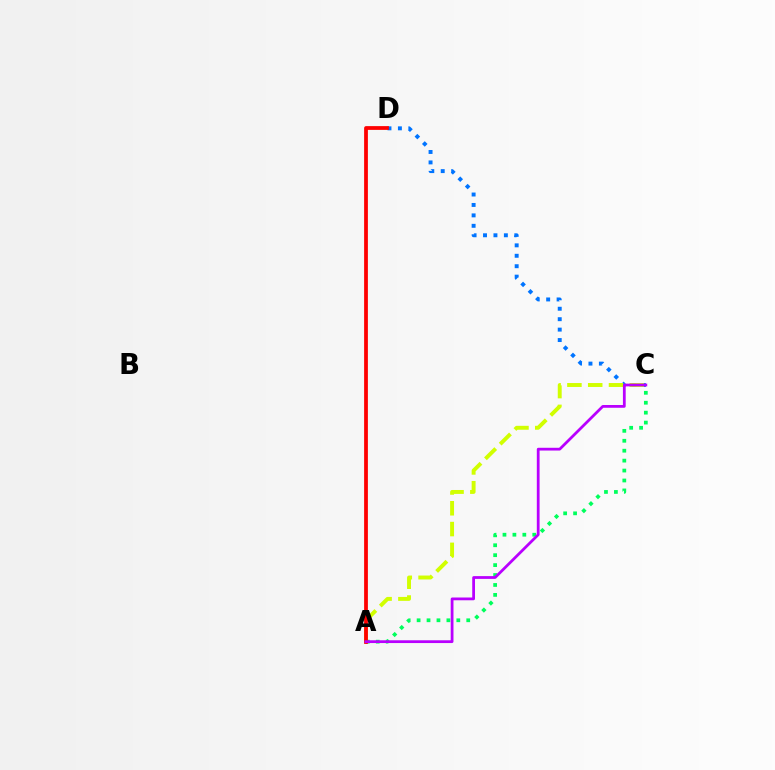{('C', 'D'): [{'color': '#0074ff', 'line_style': 'dotted', 'thickness': 2.83}], ('A', 'C'): [{'color': '#d1ff00', 'line_style': 'dashed', 'thickness': 2.82}, {'color': '#00ff5c', 'line_style': 'dotted', 'thickness': 2.7}, {'color': '#b900ff', 'line_style': 'solid', 'thickness': 2.0}], ('A', 'D'): [{'color': '#ff0000', 'line_style': 'solid', 'thickness': 2.71}]}